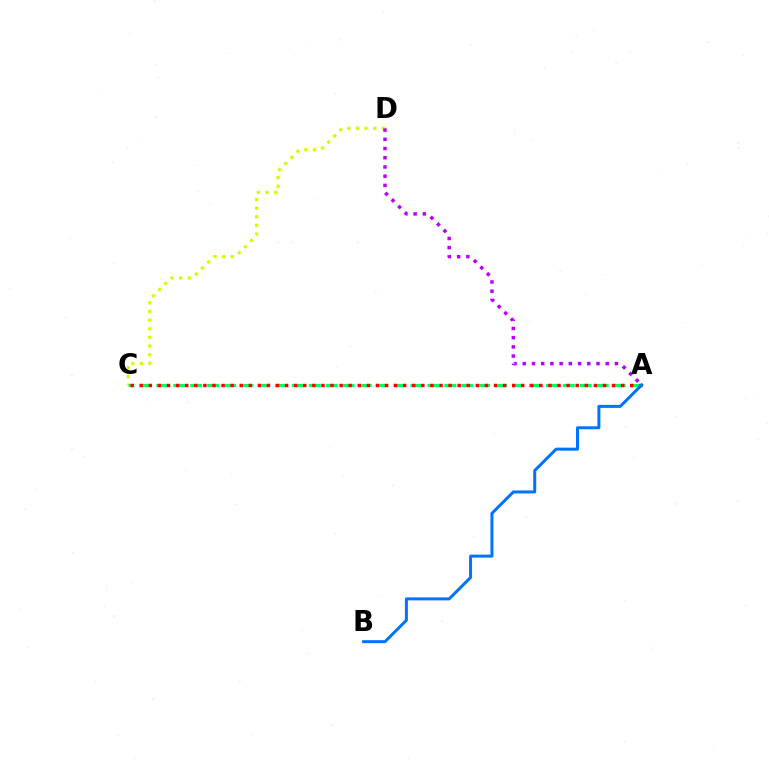{('C', 'D'): [{'color': '#d1ff00', 'line_style': 'dotted', 'thickness': 2.35}], ('A', 'C'): [{'color': '#00ff5c', 'line_style': 'dashed', 'thickness': 2.3}, {'color': '#ff0000', 'line_style': 'dotted', 'thickness': 2.47}], ('A', 'B'): [{'color': '#0074ff', 'line_style': 'solid', 'thickness': 2.16}], ('A', 'D'): [{'color': '#b900ff', 'line_style': 'dotted', 'thickness': 2.5}]}